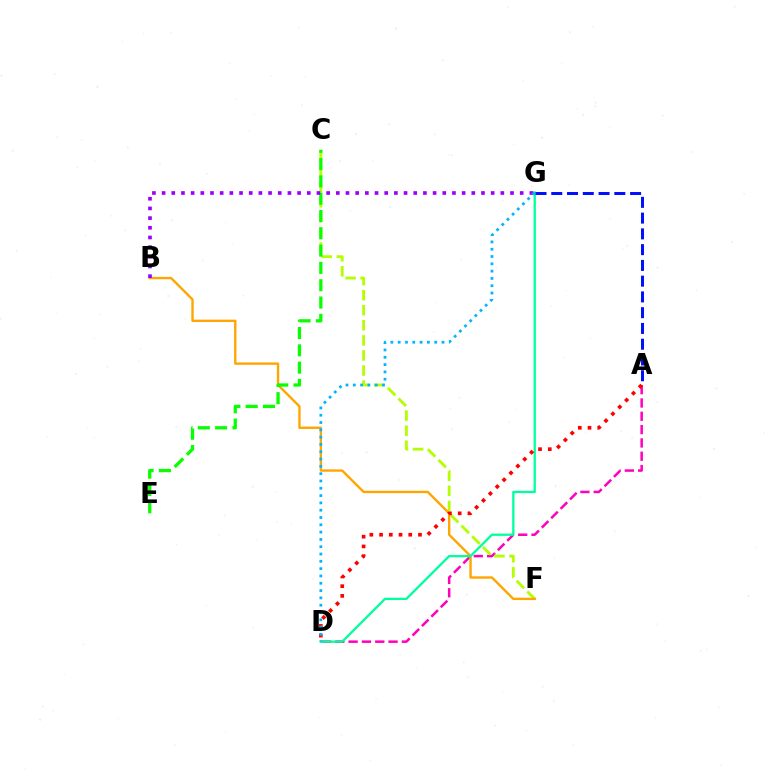{('A', 'D'): [{'color': '#ff00bd', 'line_style': 'dashed', 'thickness': 1.81}, {'color': '#ff0000', 'line_style': 'dotted', 'thickness': 2.64}], ('C', 'F'): [{'color': '#b3ff00', 'line_style': 'dashed', 'thickness': 2.05}], ('B', 'F'): [{'color': '#ffa500', 'line_style': 'solid', 'thickness': 1.7}], ('D', 'G'): [{'color': '#00ff9d', 'line_style': 'solid', 'thickness': 1.65}, {'color': '#00b5ff', 'line_style': 'dotted', 'thickness': 1.98}], ('C', 'E'): [{'color': '#08ff00', 'line_style': 'dashed', 'thickness': 2.35}], ('A', 'G'): [{'color': '#0010ff', 'line_style': 'dashed', 'thickness': 2.14}], ('B', 'G'): [{'color': '#9b00ff', 'line_style': 'dotted', 'thickness': 2.63}]}